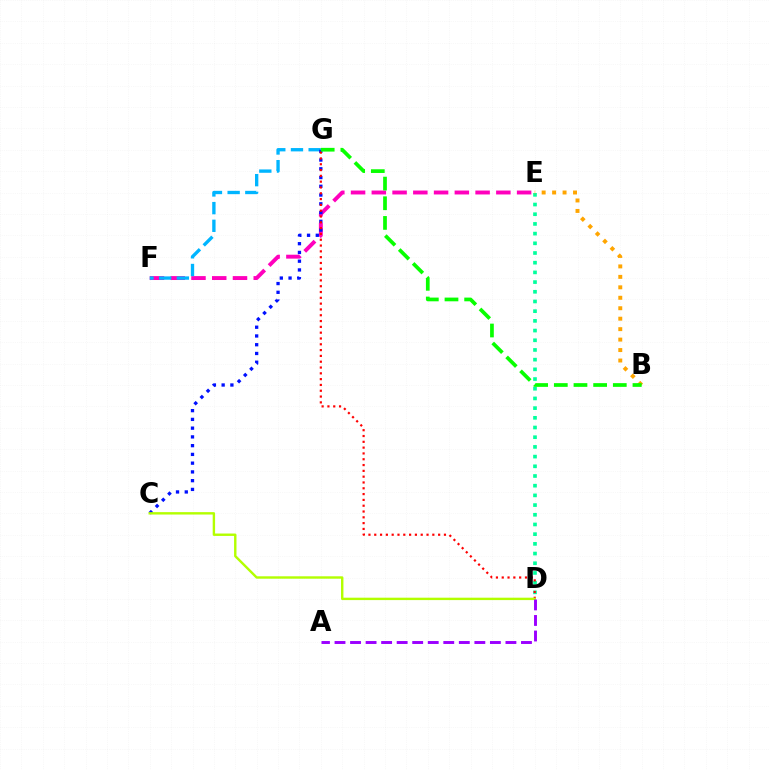{('E', 'F'): [{'color': '#ff00bd', 'line_style': 'dashed', 'thickness': 2.82}], ('D', 'E'): [{'color': '#00ff9d', 'line_style': 'dotted', 'thickness': 2.63}], ('F', 'G'): [{'color': '#00b5ff', 'line_style': 'dashed', 'thickness': 2.4}], ('C', 'G'): [{'color': '#0010ff', 'line_style': 'dotted', 'thickness': 2.38}], ('B', 'E'): [{'color': '#ffa500', 'line_style': 'dotted', 'thickness': 2.84}], ('D', 'G'): [{'color': '#ff0000', 'line_style': 'dotted', 'thickness': 1.58}], ('C', 'D'): [{'color': '#b3ff00', 'line_style': 'solid', 'thickness': 1.73}], ('B', 'G'): [{'color': '#08ff00', 'line_style': 'dashed', 'thickness': 2.67}], ('A', 'D'): [{'color': '#9b00ff', 'line_style': 'dashed', 'thickness': 2.11}]}